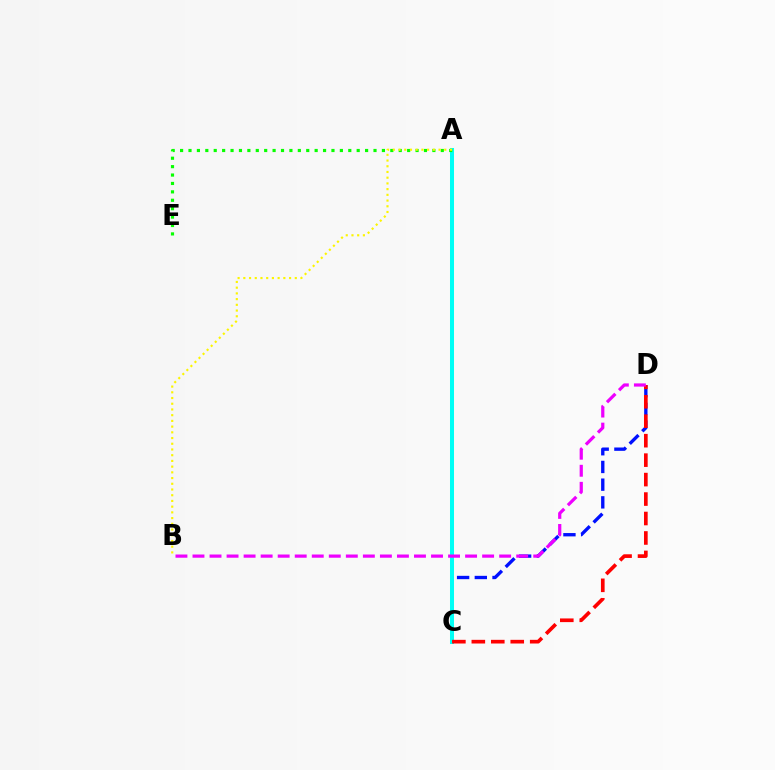{('C', 'D'): [{'color': '#0010ff', 'line_style': 'dashed', 'thickness': 2.41}, {'color': '#ff0000', 'line_style': 'dashed', 'thickness': 2.64}], ('A', 'C'): [{'color': '#00fff6', 'line_style': 'solid', 'thickness': 2.89}], ('A', 'E'): [{'color': '#08ff00', 'line_style': 'dotted', 'thickness': 2.28}], ('B', 'D'): [{'color': '#ee00ff', 'line_style': 'dashed', 'thickness': 2.31}], ('A', 'B'): [{'color': '#fcf500', 'line_style': 'dotted', 'thickness': 1.55}]}